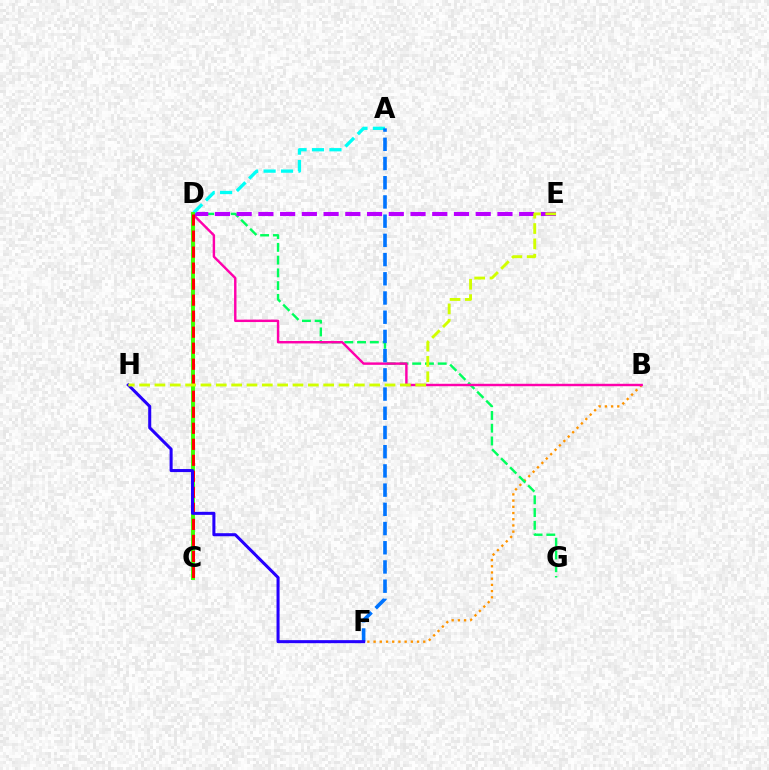{('B', 'F'): [{'color': '#ff9400', 'line_style': 'dotted', 'thickness': 1.69}], ('D', 'G'): [{'color': '#00ff5c', 'line_style': 'dashed', 'thickness': 1.73}], ('B', 'D'): [{'color': '#ff00ac', 'line_style': 'solid', 'thickness': 1.75}], ('D', 'E'): [{'color': '#b900ff', 'line_style': 'dashed', 'thickness': 2.95}], ('A', 'D'): [{'color': '#00fff6', 'line_style': 'dashed', 'thickness': 2.37}], ('C', 'D'): [{'color': '#3dff00', 'line_style': 'solid', 'thickness': 2.8}, {'color': '#ff0000', 'line_style': 'dashed', 'thickness': 2.18}], ('A', 'F'): [{'color': '#0074ff', 'line_style': 'dashed', 'thickness': 2.61}], ('F', 'H'): [{'color': '#2500ff', 'line_style': 'solid', 'thickness': 2.19}], ('E', 'H'): [{'color': '#d1ff00', 'line_style': 'dashed', 'thickness': 2.08}]}